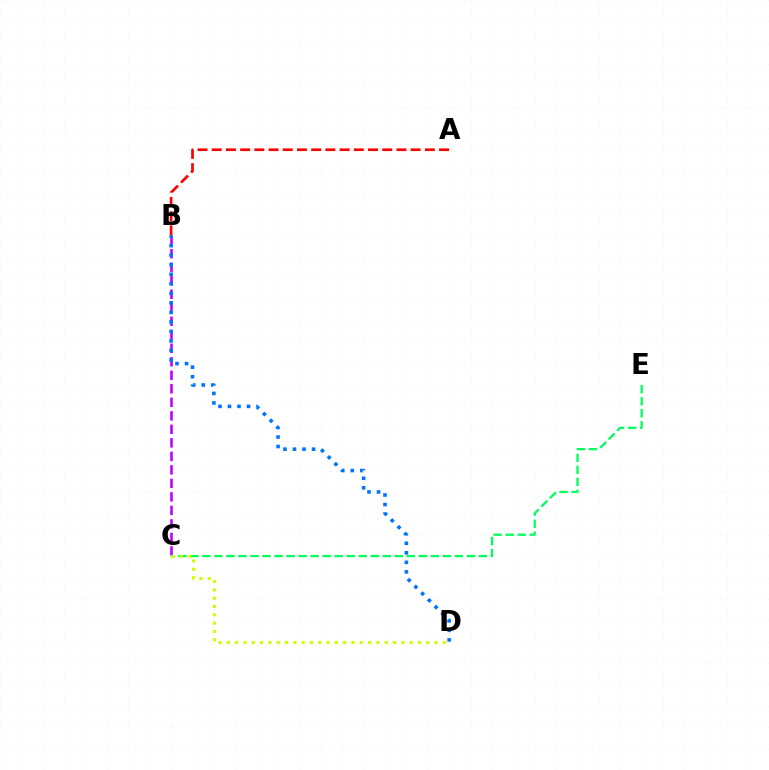{('B', 'C'): [{'color': '#b900ff', 'line_style': 'dashed', 'thickness': 1.84}], ('C', 'E'): [{'color': '#00ff5c', 'line_style': 'dashed', 'thickness': 1.63}], ('C', 'D'): [{'color': '#d1ff00', 'line_style': 'dotted', 'thickness': 2.26}], ('B', 'D'): [{'color': '#0074ff', 'line_style': 'dotted', 'thickness': 2.59}], ('A', 'B'): [{'color': '#ff0000', 'line_style': 'dashed', 'thickness': 1.93}]}